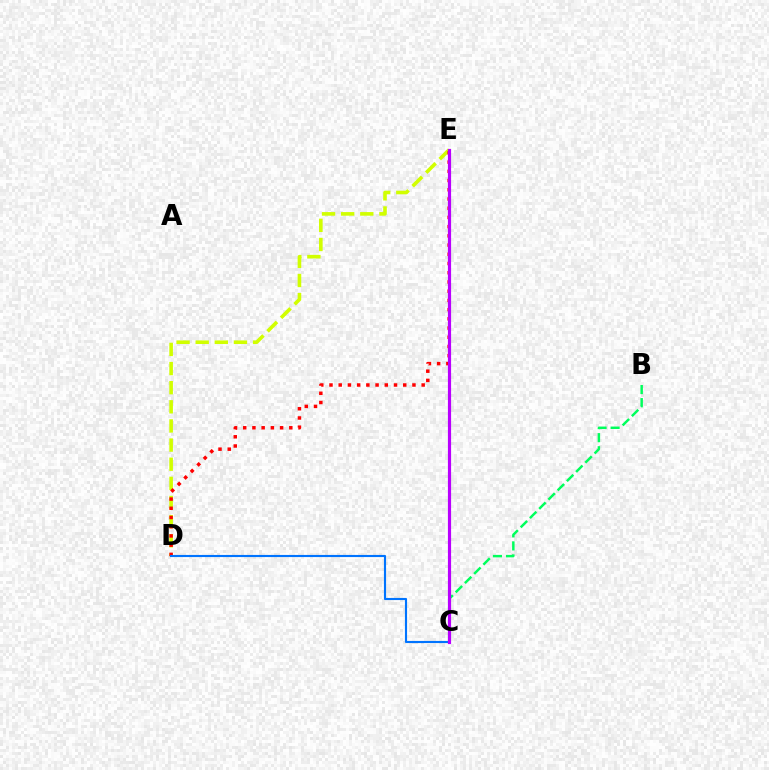{('D', 'E'): [{'color': '#d1ff00', 'line_style': 'dashed', 'thickness': 2.6}, {'color': '#ff0000', 'line_style': 'dotted', 'thickness': 2.5}], ('C', 'D'): [{'color': '#0074ff', 'line_style': 'solid', 'thickness': 1.54}], ('B', 'C'): [{'color': '#00ff5c', 'line_style': 'dashed', 'thickness': 1.77}], ('C', 'E'): [{'color': '#b900ff', 'line_style': 'solid', 'thickness': 2.28}]}